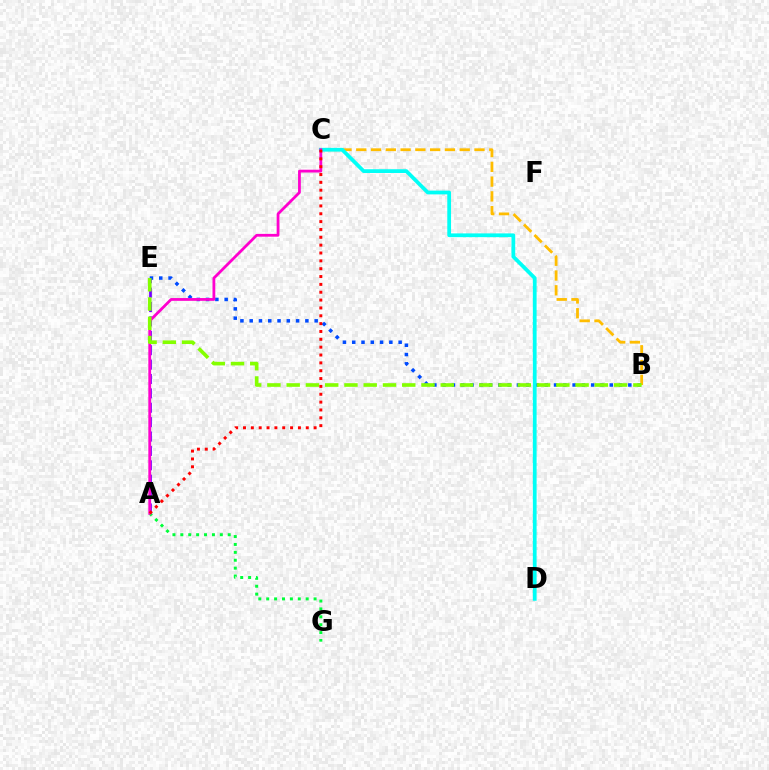{('A', 'G'): [{'color': '#00ff39', 'line_style': 'dotted', 'thickness': 2.15}], ('B', 'C'): [{'color': '#ffbd00', 'line_style': 'dashed', 'thickness': 2.01}], ('B', 'E'): [{'color': '#004bff', 'line_style': 'dotted', 'thickness': 2.52}, {'color': '#84ff00', 'line_style': 'dashed', 'thickness': 2.62}], ('C', 'D'): [{'color': '#00fff6', 'line_style': 'solid', 'thickness': 2.71}], ('A', 'E'): [{'color': '#7200ff', 'line_style': 'dashed', 'thickness': 1.95}], ('A', 'C'): [{'color': '#ff00cf', 'line_style': 'solid', 'thickness': 2.01}, {'color': '#ff0000', 'line_style': 'dotted', 'thickness': 2.13}]}